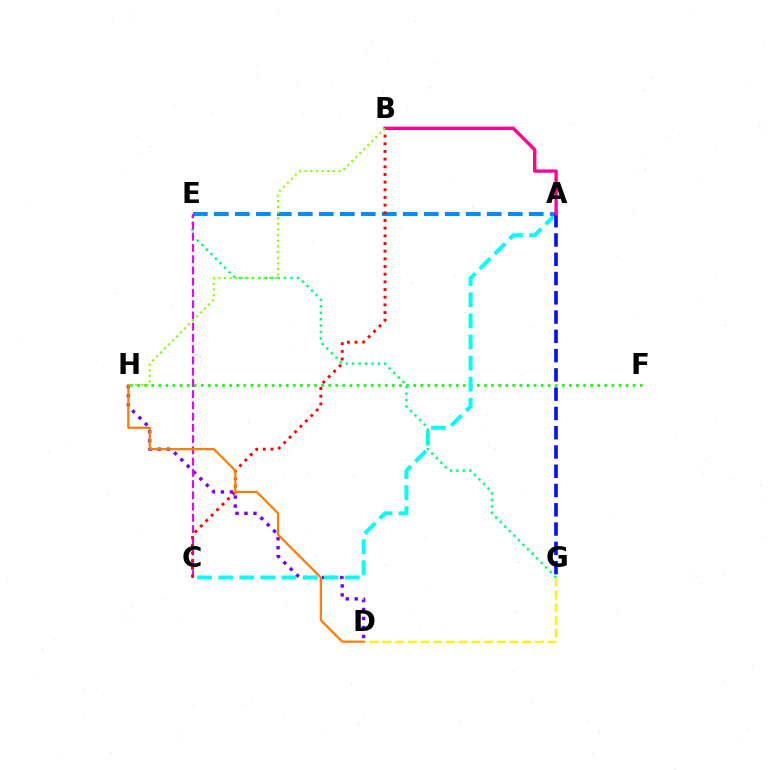{('F', 'H'): [{'color': '#08ff00', 'line_style': 'dotted', 'thickness': 1.92}], ('D', 'H'): [{'color': '#7200ff', 'line_style': 'dotted', 'thickness': 2.44}, {'color': '#ff7c00', 'line_style': 'solid', 'thickness': 1.6}], ('A', 'C'): [{'color': '#00fff6', 'line_style': 'dashed', 'thickness': 2.86}], ('E', 'G'): [{'color': '#00ff74', 'line_style': 'dotted', 'thickness': 1.75}], ('D', 'G'): [{'color': '#fcf500', 'line_style': 'dashed', 'thickness': 1.73}], ('A', 'E'): [{'color': '#008cff', 'line_style': 'dashed', 'thickness': 2.85}], ('A', 'G'): [{'color': '#0010ff', 'line_style': 'dashed', 'thickness': 2.62}], ('C', 'E'): [{'color': '#ee00ff', 'line_style': 'dashed', 'thickness': 1.53}], ('B', 'C'): [{'color': '#ff0000', 'line_style': 'dotted', 'thickness': 2.08}], ('A', 'B'): [{'color': '#ff0094', 'line_style': 'solid', 'thickness': 2.4}], ('B', 'H'): [{'color': '#84ff00', 'line_style': 'dotted', 'thickness': 1.53}]}